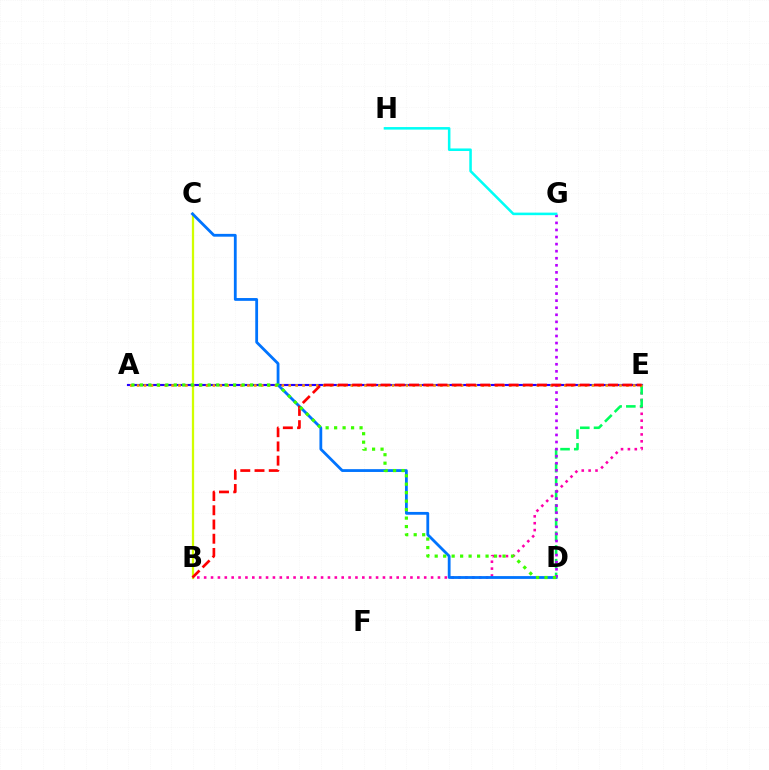{('B', 'C'): [{'color': '#d1ff00', 'line_style': 'solid', 'thickness': 1.63}], ('A', 'E'): [{'color': '#2500ff', 'line_style': 'solid', 'thickness': 1.54}, {'color': '#ff9400', 'line_style': 'dotted', 'thickness': 1.87}], ('B', 'E'): [{'color': '#ff00ac', 'line_style': 'dotted', 'thickness': 1.87}, {'color': '#ff0000', 'line_style': 'dashed', 'thickness': 1.93}], ('C', 'D'): [{'color': '#0074ff', 'line_style': 'solid', 'thickness': 2.02}], ('D', 'E'): [{'color': '#00ff5c', 'line_style': 'dashed', 'thickness': 1.86}], ('D', 'G'): [{'color': '#b900ff', 'line_style': 'dotted', 'thickness': 1.92}], ('G', 'H'): [{'color': '#00fff6', 'line_style': 'solid', 'thickness': 1.83}], ('A', 'D'): [{'color': '#3dff00', 'line_style': 'dotted', 'thickness': 2.3}]}